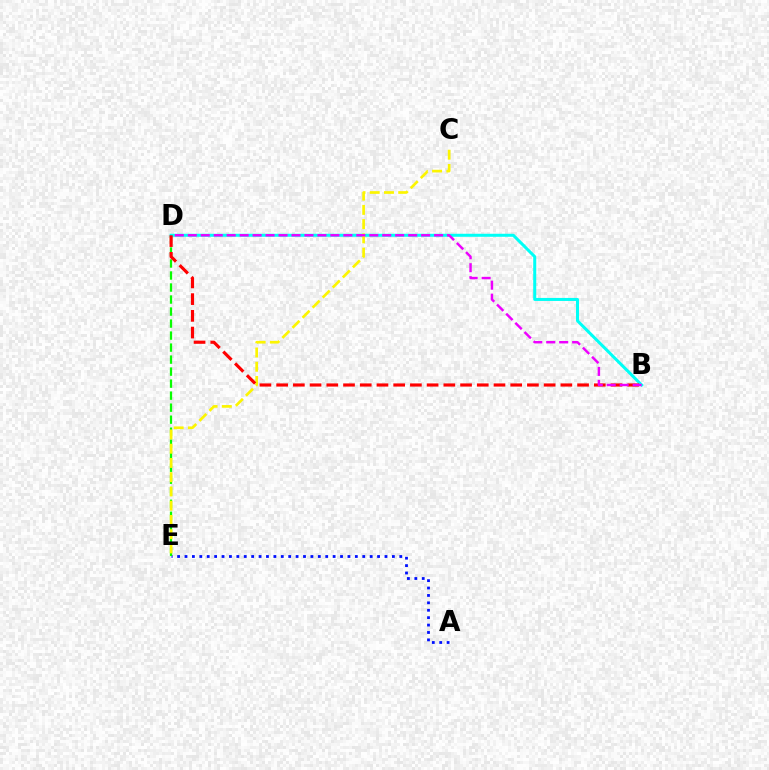{('A', 'E'): [{'color': '#0010ff', 'line_style': 'dotted', 'thickness': 2.01}], ('D', 'E'): [{'color': '#08ff00', 'line_style': 'dashed', 'thickness': 1.63}], ('B', 'D'): [{'color': '#00fff6', 'line_style': 'solid', 'thickness': 2.18}, {'color': '#ff0000', 'line_style': 'dashed', 'thickness': 2.27}, {'color': '#ee00ff', 'line_style': 'dashed', 'thickness': 1.76}], ('C', 'E'): [{'color': '#fcf500', 'line_style': 'dashed', 'thickness': 1.94}]}